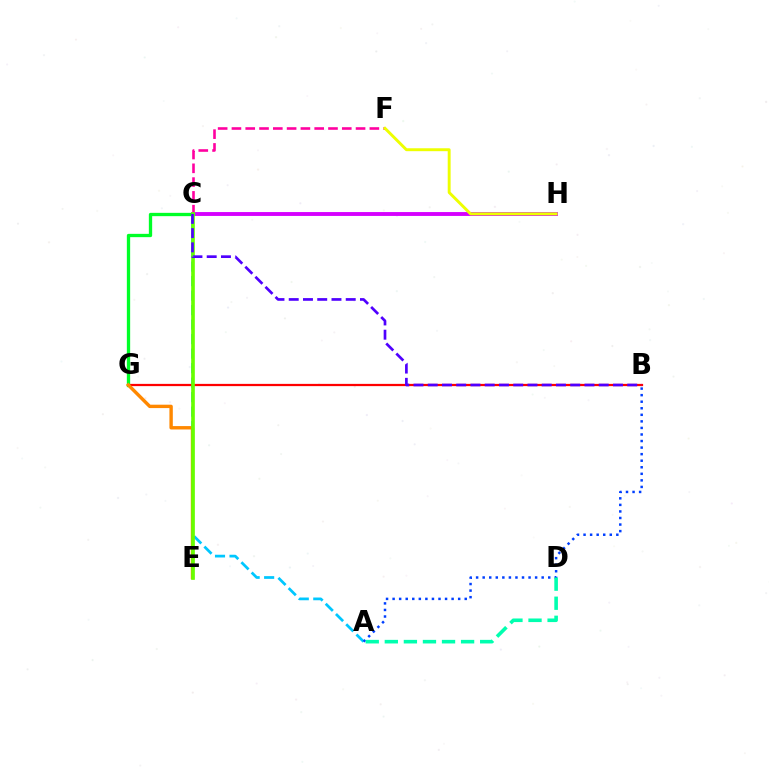{('A', 'C'): [{'color': '#00c7ff', 'line_style': 'dashed', 'thickness': 1.97}], ('C', 'F'): [{'color': '#ff00a0', 'line_style': 'dashed', 'thickness': 1.87}], ('B', 'G'): [{'color': '#ff0000', 'line_style': 'solid', 'thickness': 1.62}], ('A', 'B'): [{'color': '#003fff', 'line_style': 'dotted', 'thickness': 1.78}], ('C', 'H'): [{'color': '#d600ff', 'line_style': 'solid', 'thickness': 2.79}], ('C', 'G'): [{'color': '#00ff27', 'line_style': 'solid', 'thickness': 2.38}], ('E', 'G'): [{'color': '#ff8800', 'line_style': 'solid', 'thickness': 2.45}], ('C', 'E'): [{'color': '#66ff00', 'line_style': 'solid', 'thickness': 2.62}], ('B', 'C'): [{'color': '#4f00ff', 'line_style': 'dashed', 'thickness': 1.94}], ('A', 'D'): [{'color': '#00ffaf', 'line_style': 'dashed', 'thickness': 2.59}], ('F', 'H'): [{'color': '#eeff00', 'line_style': 'solid', 'thickness': 2.1}]}